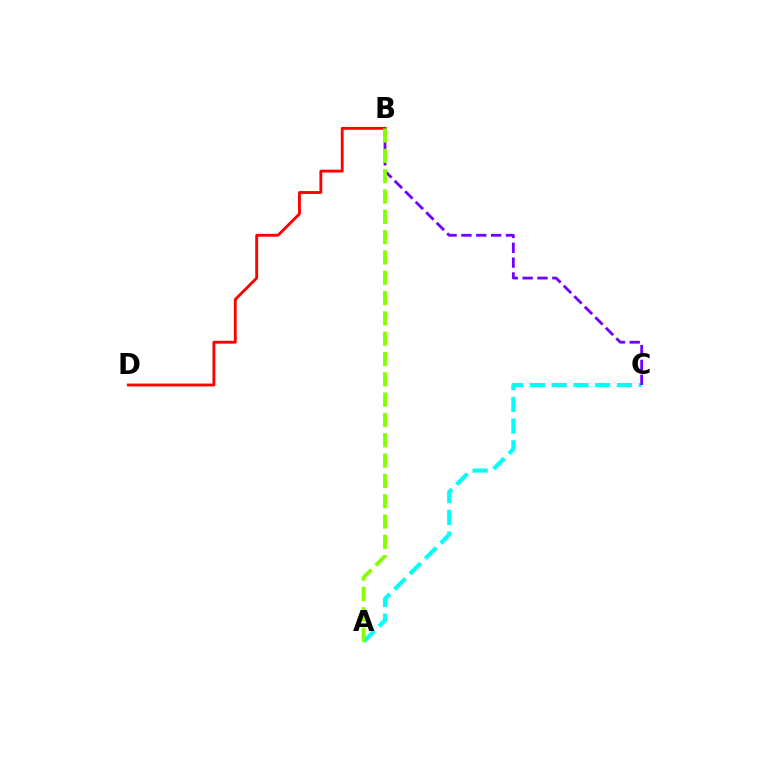{('B', 'D'): [{'color': '#ff0000', 'line_style': 'solid', 'thickness': 2.06}], ('A', 'C'): [{'color': '#00fff6', 'line_style': 'dashed', 'thickness': 2.95}], ('B', 'C'): [{'color': '#7200ff', 'line_style': 'dashed', 'thickness': 2.02}], ('A', 'B'): [{'color': '#84ff00', 'line_style': 'dashed', 'thickness': 2.76}]}